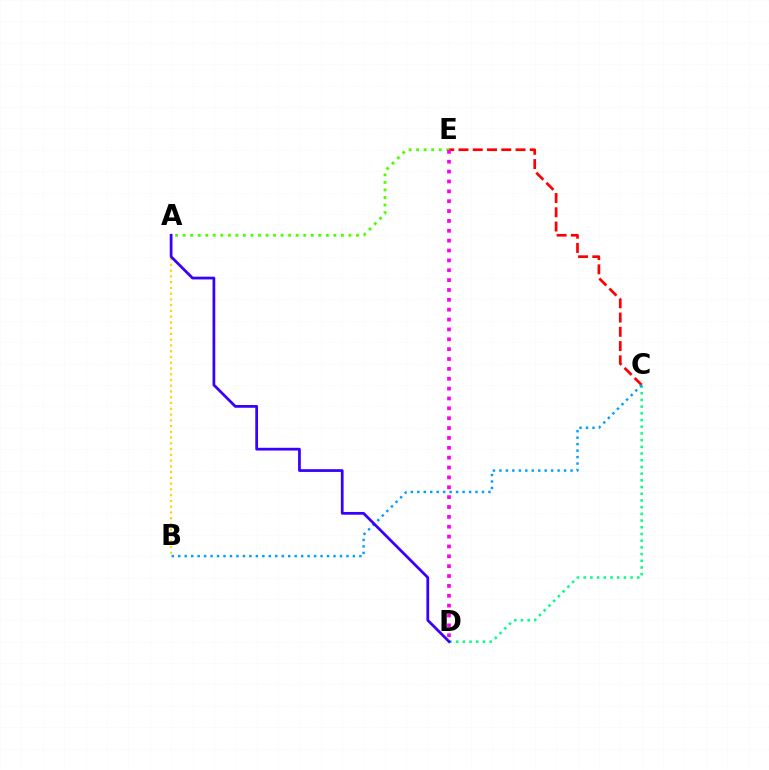{('C', 'E'): [{'color': '#ff0000', 'line_style': 'dashed', 'thickness': 1.94}], ('A', 'B'): [{'color': '#ffd500', 'line_style': 'dotted', 'thickness': 1.56}], ('C', 'D'): [{'color': '#00ff86', 'line_style': 'dotted', 'thickness': 1.82}], ('A', 'E'): [{'color': '#4fff00', 'line_style': 'dotted', 'thickness': 2.05}], ('D', 'E'): [{'color': '#ff00ed', 'line_style': 'dotted', 'thickness': 2.68}], ('B', 'C'): [{'color': '#009eff', 'line_style': 'dotted', 'thickness': 1.76}], ('A', 'D'): [{'color': '#3700ff', 'line_style': 'solid', 'thickness': 1.98}]}